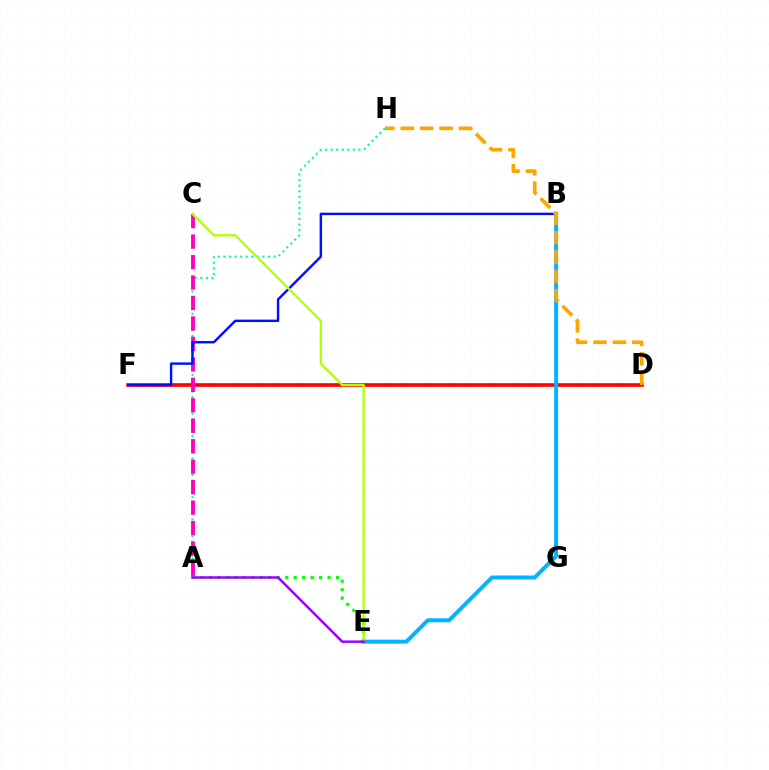{('A', 'H'): [{'color': '#00ff9d', 'line_style': 'dotted', 'thickness': 1.51}], ('D', 'F'): [{'color': '#ff0000', 'line_style': 'solid', 'thickness': 2.62}], ('A', 'C'): [{'color': '#ff00bd', 'line_style': 'dashed', 'thickness': 2.78}], ('B', 'E'): [{'color': '#00b5ff', 'line_style': 'solid', 'thickness': 2.86}], ('A', 'E'): [{'color': '#08ff00', 'line_style': 'dotted', 'thickness': 2.3}, {'color': '#9b00ff', 'line_style': 'solid', 'thickness': 1.79}], ('B', 'F'): [{'color': '#0010ff', 'line_style': 'solid', 'thickness': 1.74}], ('C', 'E'): [{'color': '#b3ff00', 'line_style': 'solid', 'thickness': 1.66}], ('D', 'H'): [{'color': '#ffa500', 'line_style': 'dashed', 'thickness': 2.64}]}